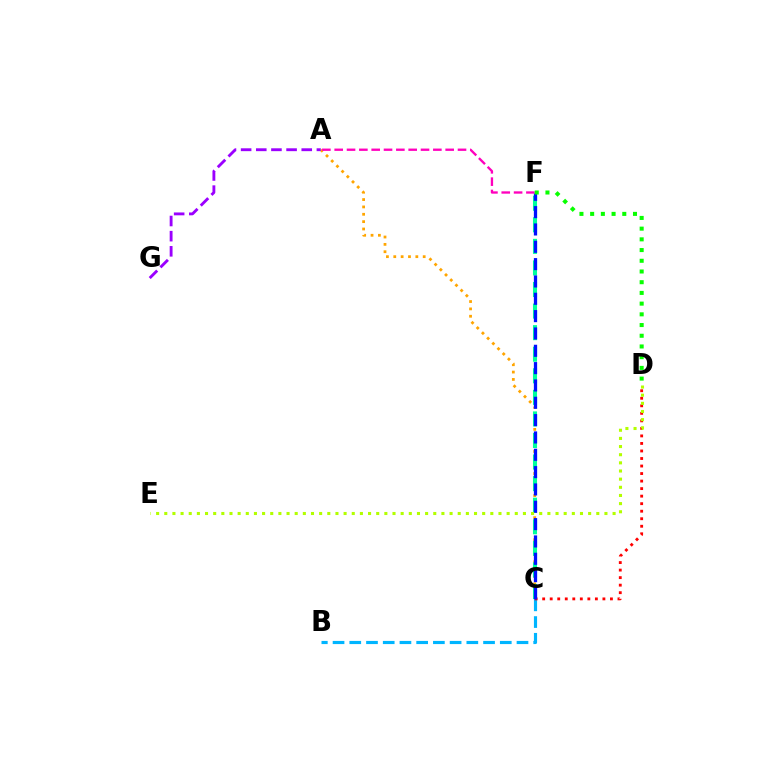{('A', 'C'): [{'color': '#ffa500', 'line_style': 'dotted', 'thickness': 2.0}], ('C', 'F'): [{'color': '#00ff9d', 'line_style': 'dashed', 'thickness': 2.93}, {'color': '#0010ff', 'line_style': 'dashed', 'thickness': 2.35}], ('B', 'C'): [{'color': '#00b5ff', 'line_style': 'dashed', 'thickness': 2.27}], ('A', 'F'): [{'color': '#ff00bd', 'line_style': 'dashed', 'thickness': 1.68}], ('A', 'G'): [{'color': '#9b00ff', 'line_style': 'dashed', 'thickness': 2.06}], ('C', 'D'): [{'color': '#ff0000', 'line_style': 'dotted', 'thickness': 2.05}], ('D', 'E'): [{'color': '#b3ff00', 'line_style': 'dotted', 'thickness': 2.21}], ('D', 'F'): [{'color': '#08ff00', 'line_style': 'dotted', 'thickness': 2.91}]}